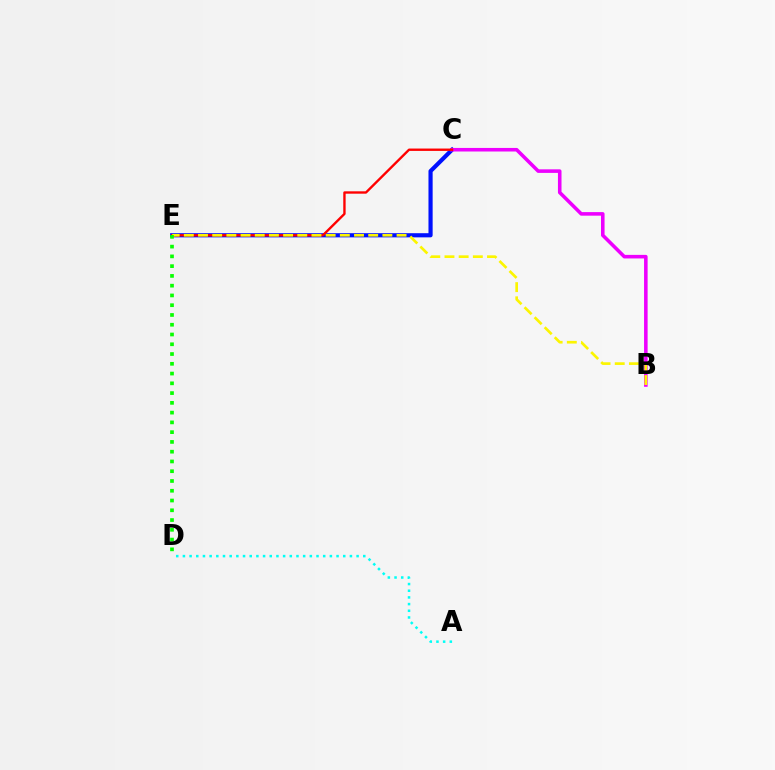{('C', 'E'): [{'color': '#0010ff', 'line_style': 'solid', 'thickness': 2.99}, {'color': '#ff0000', 'line_style': 'solid', 'thickness': 1.7}], ('B', 'C'): [{'color': '#ee00ff', 'line_style': 'solid', 'thickness': 2.57}], ('A', 'D'): [{'color': '#00fff6', 'line_style': 'dotted', 'thickness': 1.81}], ('B', 'E'): [{'color': '#fcf500', 'line_style': 'dashed', 'thickness': 1.93}], ('D', 'E'): [{'color': '#08ff00', 'line_style': 'dotted', 'thickness': 2.65}]}